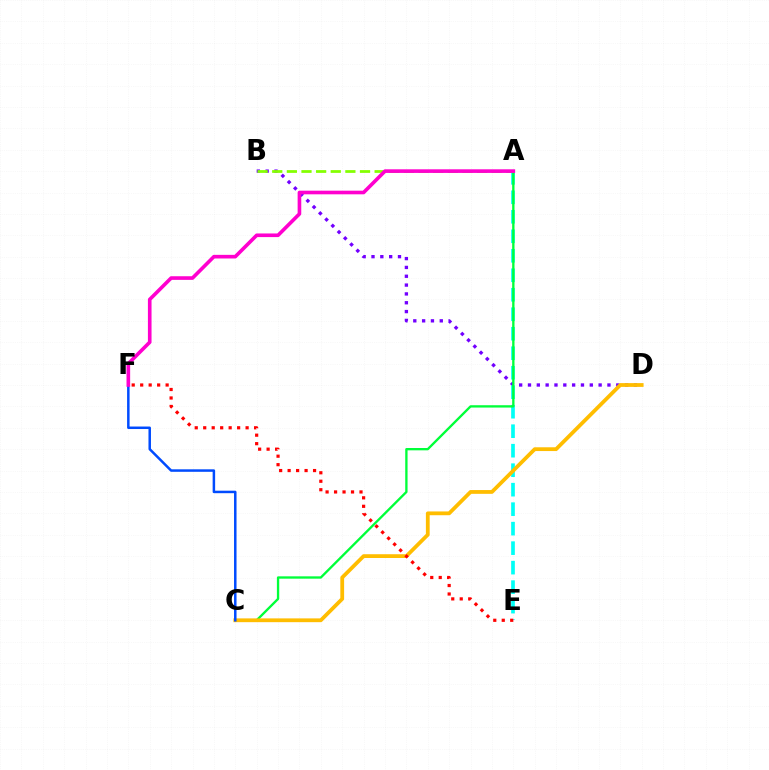{('B', 'D'): [{'color': '#7200ff', 'line_style': 'dotted', 'thickness': 2.4}], ('A', 'E'): [{'color': '#00fff6', 'line_style': 'dashed', 'thickness': 2.65}], ('A', 'C'): [{'color': '#00ff39', 'line_style': 'solid', 'thickness': 1.68}], ('C', 'D'): [{'color': '#ffbd00', 'line_style': 'solid', 'thickness': 2.72}], ('A', 'B'): [{'color': '#84ff00', 'line_style': 'dashed', 'thickness': 1.99}], ('E', 'F'): [{'color': '#ff0000', 'line_style': 'dotted', 'thickness': 2.3}], ('C', 'F'): [{'color': '#004bff', 'line_style': 'solid', 'thickness': 1.8}], ('A', 'F'): [{'color': '#ff00cf', 'line_style': 'solid', 'thickness': 2.62}]}